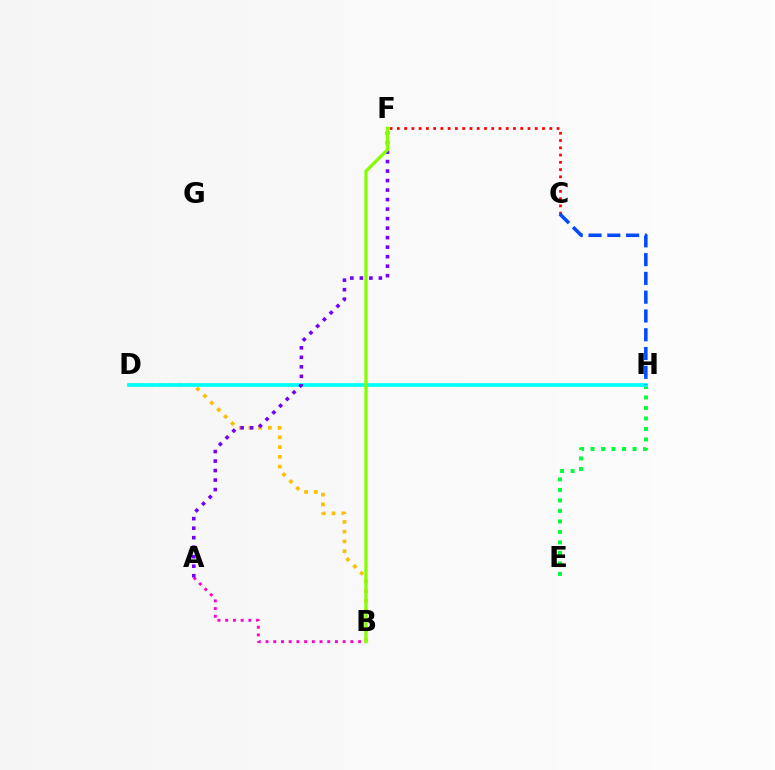{('E', 'H'): [{'color': '#00ff39', 'line_style': 'dotted', 'thickness': 2.85}], ('B', 'D'): [{'color': '#ffbd00', 'line_style': 'dotted', 'thickness': 2.65}], ('D', 'H'): [{'color': '#00fff6', 'line_style': 'solid', 'thickness': 2.68}], ('C', 'F'): [{'color': '#ff0000', 'line_style': 'dotted', 'thickness': 1.97}], ('A', 'B'): [{'color': '#ff00cf', 'line_style': 'dotted', 'thickness': 2.1}], ('A', 'F'): [{'color': '#7200ff', 'line_style': 'dotted', 'thickness': 2.58}], ('C', 'H'): [{'color': '#004bff', 'line_style': 'dashed', 'thickness': 2.55}], ('B', 'F'): [{'color': '#84ff00', 'line_style': 'solid', 'thickness': 2.34}]}